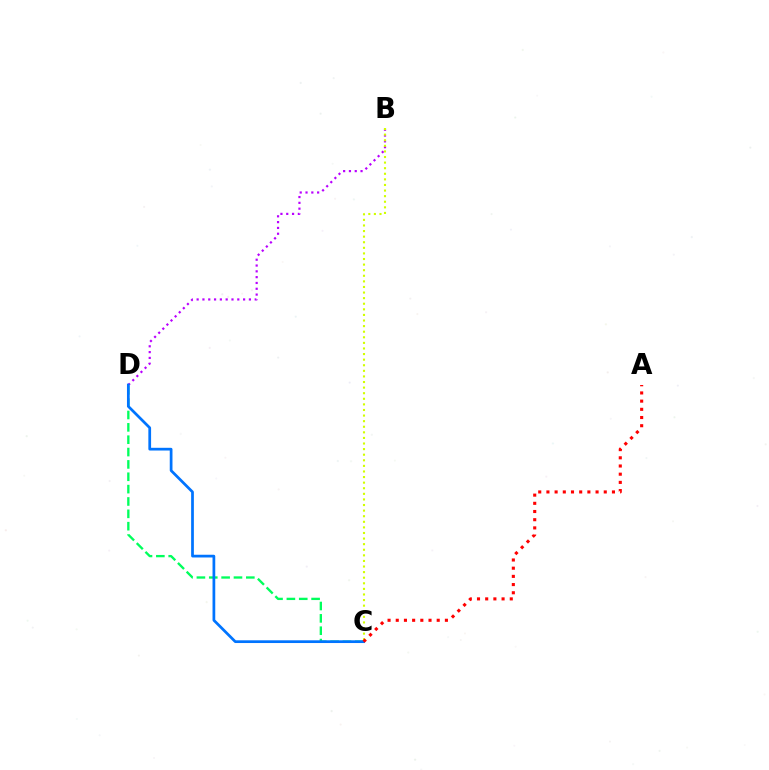{('C', 'D'): [{'color': '#00ff5c', 'line_style': 'dashed', 'thickness': 1.68}, {'color': '#0074ff', 'line_style': 'solid', 'thickness': 1.97}], ('B', 'D'): [{'color': '#b900ff', 'line_style': 'dotted', 'thickness': 1.58}], ('B', 'C'): [{'color': '#d1ff00', 'line_style': 'dotted', 'thickness': 1.52}], ('A', 'C'): [{'color': '#ff0000', 'line_style': 'dotted', 'thickness': 2.23}]}